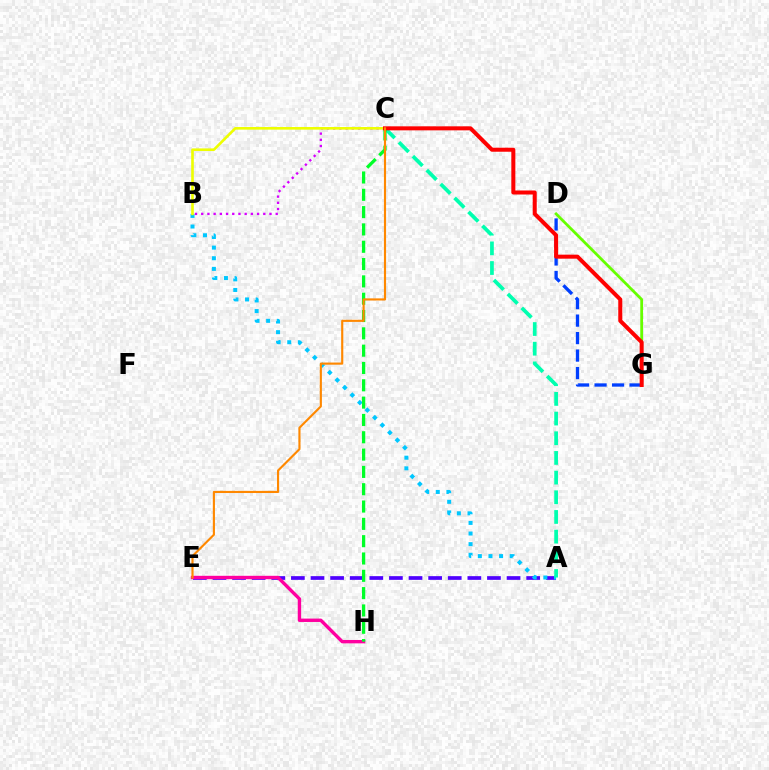{('D', 'G'): [{'color': '#66ff00', 'line_style': 'solid', 'thickness': 1.99}, {'color': '#003fff', 'line_style': 'dashed', 'thickness': 2.38}], ('A', 'E'): [{'color': '#4f00ff', 'line_style': 'dashed', 'thickness': 2.66}], ('B', 'C'): [{'color': '#d600ff', 'line_style': 'dotted', 'thickness': 1.69}, {'color': '#eeff00', 'line_style': 'solid', 'thickness': 1.9}], ('E', 'H'): [{'color': '#ff00a0', 'line_style': 'solid', 'thickness': 2.43}], ('A', 'B'): [{'color': '#00c7ff', 'line_style': 'dotted', 'thickness': 2.89}], ('A', 'C'): [{'color': '#00ffaf', 'line_style': 'dashed', 'thickness': 2.67}], ('C', 'H'): [{'color': '#00ff27', 'line_style': 'dashed', 'thickness': 2.35}], ('C', 'G'): [{'color': '#ff0000', 'line_style': 'solid', 'thickness': 2.9}], ('C', 'E'): [{'color': '#ff8800', 'line_style': 'solid', 'thickness': 1.54}]}